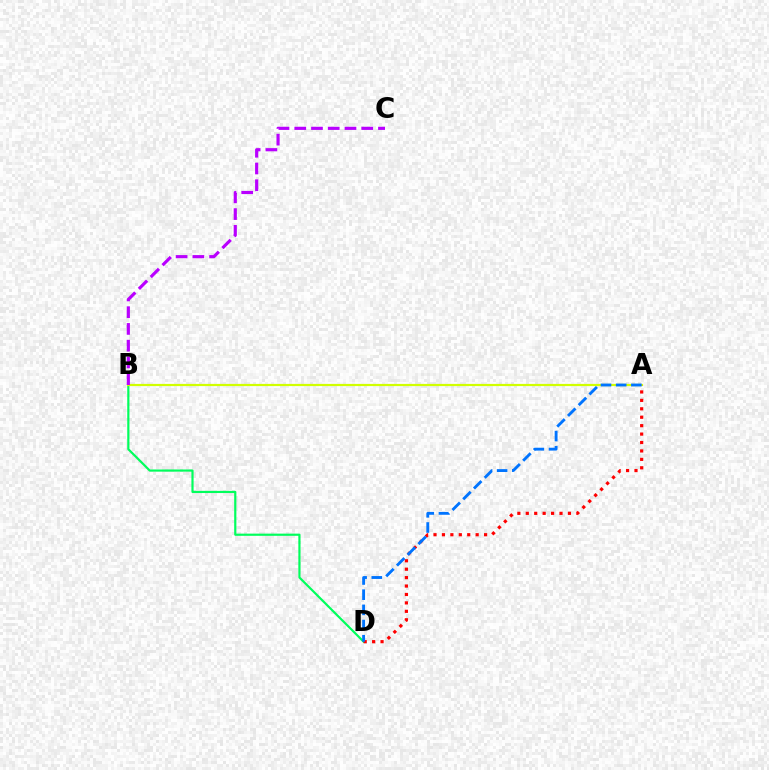{('B', 'D'): [{'color': '#00ff5c', 'line_style': 'solid', 'thickness': 1.57}], ('A', 'B'): [{'color': '#d1ff00', 'line_style': 'solid', 'thickness': 1.58}], ('A', 'D'): [{'color': '#ff0000', 'line_style': 'dotted', 'thickness': 2.29}, {'color': '#0074ff', 'line_style': 'dashed', 'thickness': 2.06}], ('B', 'C'): [{'color': '#b900ff', 'line_style': 'dashed', 'thickness': 2.27}]}